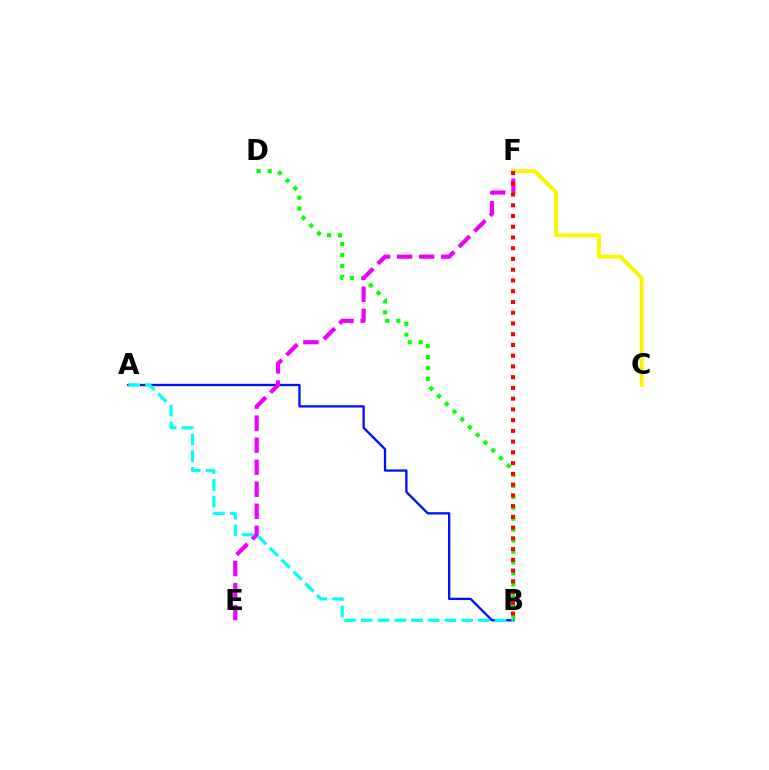{('A', 'B'): [{'color': '#0010ff', 'line_style': 'solid', 'thickness': 1.66}, {'color': '#00fff6', 'line_style': 'dashed', 'thickness': 2.27}], ('C', 'F'): [{'color': '#fcf500', 'line_style': 'solid', 'thickness': 2.81}], ('B', 'D'): [{'color': '#08ff00', 'line_style': 'dotted', 'thickness': 2.97}], ('E', 'F'): [{'color': '#ee00ff', 'line_style': 'dashed', 'thickness': 2.99}], ('B', 'F'): [{'color': '#ff0000', 'line_style': 'dotted', 'thickness': 2.92}]}